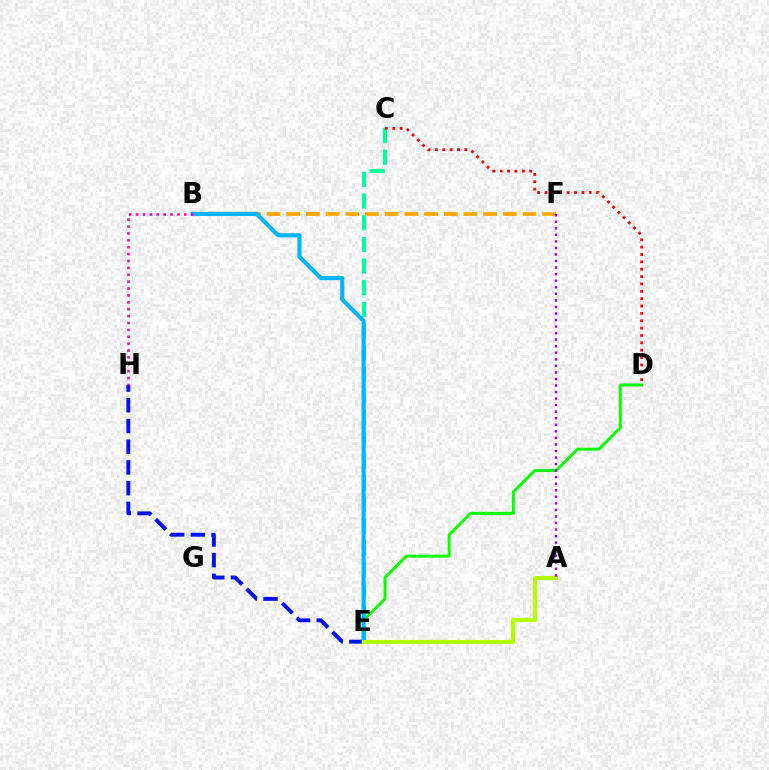{('C', 'E'): [{'color': '#00ff9d', 'line_style': 'dashed', 'thickness': 2.94}], ('C', 'D'): [{'color': '#ff0000', 'line_style': 'dotted', 'thickness': 2.0}], ('D', 'E'): [{'color': '#08ff00', 'line_style': 'solid', 'thickness': 2.12}], ('E', 'H'): [{'color': '#0010ff', 'line_style': 'dashed', 'thickness': 2.81}], ('B', 'F'): [{'color': '#ffa500', 'line_style': 'dashed', 'thickness': 2.67}], ('B', 'E'): [{'color': '#00b5ff', 'line_style': 'solid', 'thickness': 2.98}], ('A', 'E'): [{'color': '#b3ff00', 'line_style': 'solid', 'thickness': 2.93}], ('B', 'H'): [{'color': '#ff00bd', 'line_style': 'dotted', 'thickness': 1.87}], ('A', 'F'): [{'color': '#9b00ff', 'line_style': 'dotted', 'thickness': 1.78}]}